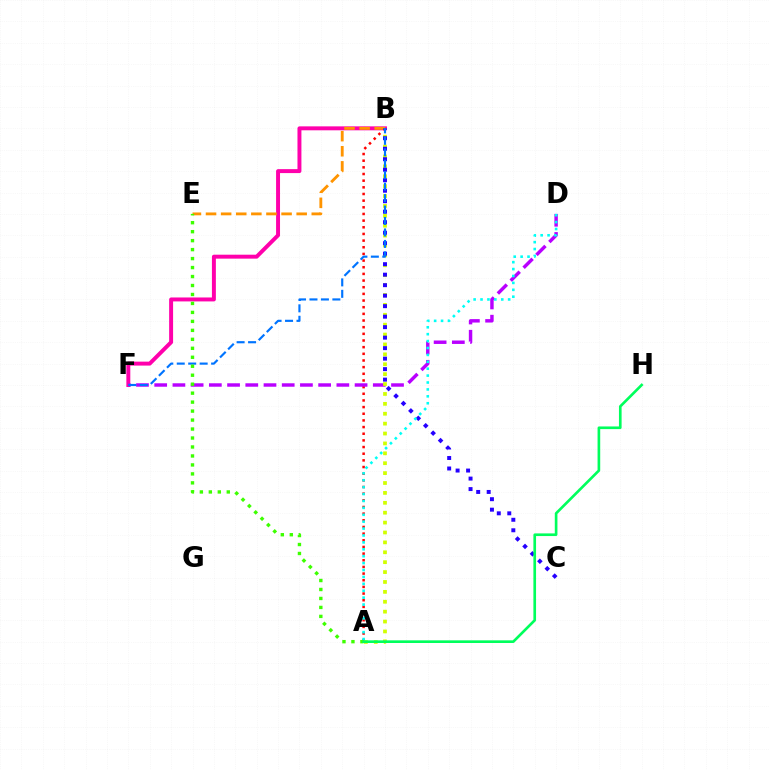{('B', 'F'): [{'color': '#ff00ac', 'line_style': 'solid', 'thickness': 2.84}, {'color': '#0074ff', 'line_style': 'dashed', 'thickness': 1.56}], ('A', 'B'): [{'color': '#ff0000', 'line_style': 'dotted', 'thickness': 1.81}, {'color': '#d1ff00', 'line_style': 'dotted', 'thickness': 2.69}], ('D', 'F'): [{'color': '#b900ff', 'line_style': 'dashed', 'thickness': 2.47}], ('B', 'E'): [{'color': '#ff9400', 'line_style': 'dashed', 'thickness': 2.05}], ('B', 'C'): [{'color': '#2500ff', 'line_style': 'dotted', 'thickness': 2.85}], ('A', 'D'): [{'color': '#00fff6', 'line_style': 'dotted', 'thickness': 1.88}], ('A', 'E'): [{'color': '#3dff00', 'line_style': 'dotted', 'thickness': 2.44}], ('A', 'H'): [{'color': '#00ff5c', 'line_style': 'solid', 'thickness': 1.91}]}